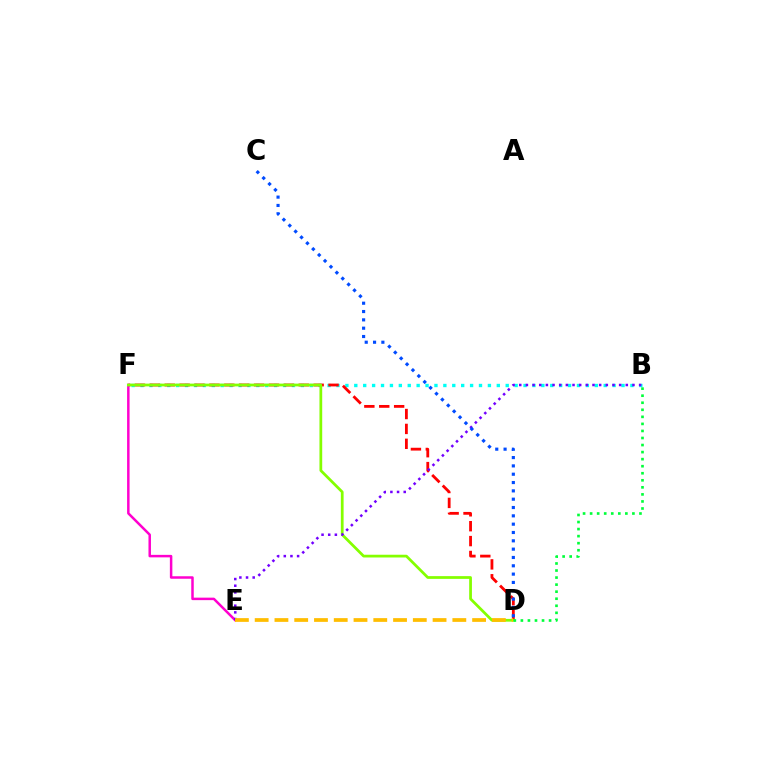{('B', 'F'): [{'color': '#00fff6', 'line_style': 'dotted', 'thickness': 2.42}], ('D', 'F'): [{'color': '#ff0000', 'line_style': 'dashed', 'thickness': 2.02}, {'color': '#84ff00', 'line_style': 'solid', 'thickness': 1.98}], ('E', 'F'): [{'color': '#ff00cf', 'line_style': 'solid', 'thickness': 1.79}], ('B', 'D'): [{'color': '#00ff39', 'line_style': 'dotted', 'thickness': 1.92}], ('B', 'E'): [{'color': '#7200ff', 'line_style': 'dotted', 'thickness': 1.81}], ('C', 'D'): [{'color': '#004bff', 'line_style': 'dotted', 'thickness': 2.26}], ('D', 'E'): [{'color': '#ffbd00', 'line_style': 'dashed', 'thickness': 2.69}]}